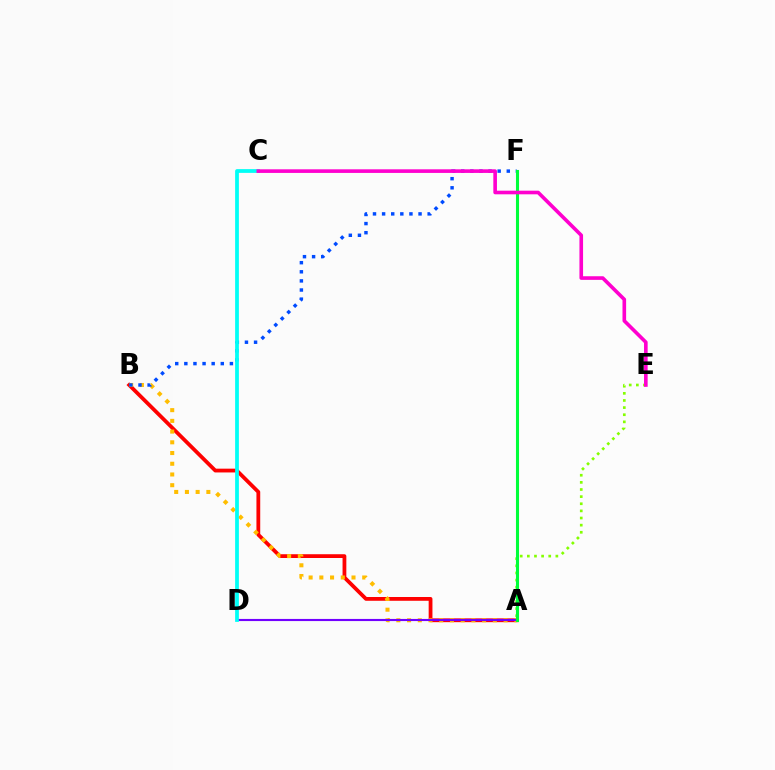{('A', 'B'): [{'color': '#ff0000', 'line_style': 'solid', 'thickness': 2.72}, {'color': '#ffbd00', 'line_style': 'dotted', 'thickness': 2.91}], ('A', 'E'): [{'color': '#84ff00', 'line_style': 'dotted', 'thickness': 1.94}], ('B', 'F'): [{'color': '#004bff', 'line_style': 'dotted', 'thickness': 2.48}], ('A', 'D'): [{'color': '#7200ff', 'line_style': 'solid', 'thickness': 1.54}], ('A', 'F'): [{'color': '#00ff39', 'line_style': 'solid', 'thickness': 2.21}], ('C', 'D'): [{'color': '#00fff6', 'line_style': 'solid', 'thickness': 2.7}], ('C', 'E'): [{'color': '#ff00cf', 'line_style': 'solid', 'thickness': 2.61}]}